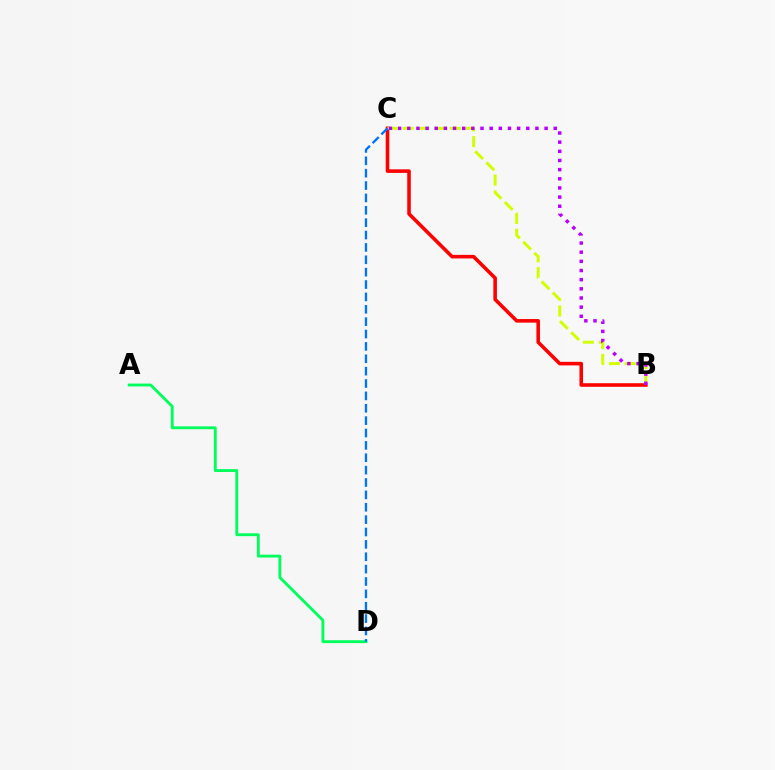{('A', 'D'): [{'color': '#00ff5c', 'line_style': 'solid', 'thickness': 2.06}], ('B', 'C'): [{'color': '#ff0000', 'line_style': 'solid', 'thickness': 2.57}, {'color': '#d1ff00', 'line_style': 'dashed', 'thickness': 2.14}, {'color': '#b900ff', 'line_style': 'dotted', 'thickness': 2.49}], ('C', 'D'): [{'color': '#0074ff', 'line_style': 'dashed', 'thickness': 1.68}]}